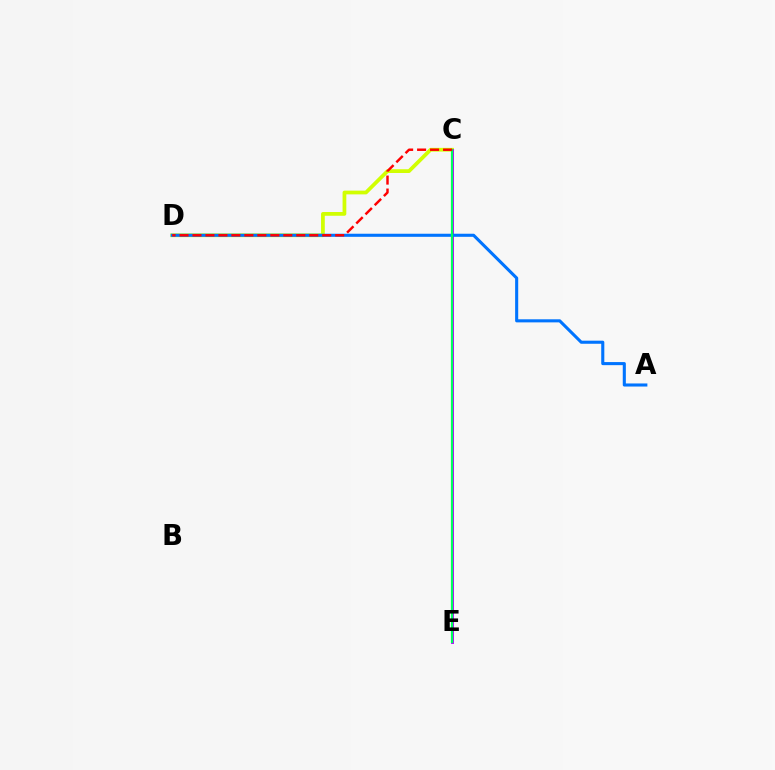{('C', 'D'): [{'color': '#d1ff00', 'line_style': 'solid', 'thickness': 2.7}, {'color': '#ff0000', 'line_style': 'dashed', 'thickness': 1.76}], ('C', 'E'): [{'color': '#b900ff', 'line_style': 'solid', 'thickness': 2.1}, {'color': '#00ff5c', 'line_style': 'solid', 'thickness': 1.59}], ('A', 'D'): [{'color': '#0074ff', 'line_style': 'solid', 'thickness': 2.22}]}